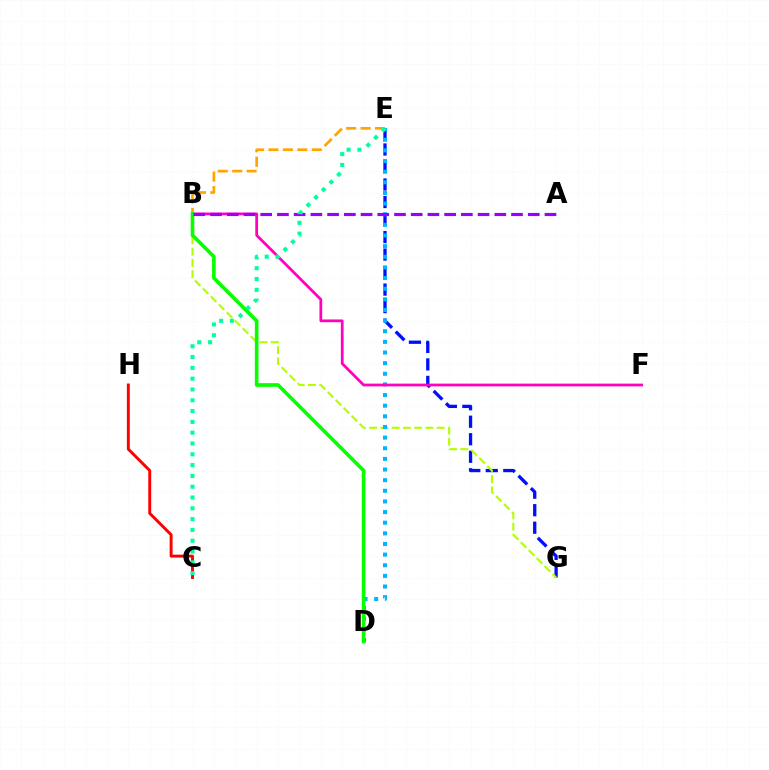{('E', 'G'): [{'color': '#0010ff', 'line_style': 'dashed', 'thickness': 2.38}], ('B', 'G'): [{'color': '#b3ff00', 'line_style': 'dashed', 'thickness': 1.53}], ('C', 'H'): [{'color': '#ff0000', 'line_style': 'solid', 'thickness': 2.11}], ('D', 'E'): [{'color': '#00b5ff', 'line_style': 'dotted', 'thickness': 2.89}], ('B', 'F'): [{'color': '#ff00bd', 'line_style': 'solid', 'thickness': 1.98}], ('B', 'E'): [{'color': '#ffa500', 'line_style': 'dashed', 'thickness': 1.96}], ('B', 'D'): [{'color': '#08ff00', 'line_style': 'solid', 'thickness': 2.62}], ('A', 'B'): [{'color': '#9b00ff', 'line_style': 'dashed', 'thickness': 2.27}], ('C', 'E'): [{'color': '#00ff9d', 'line_style': 'dotted', 'thickness': 2.94}]}